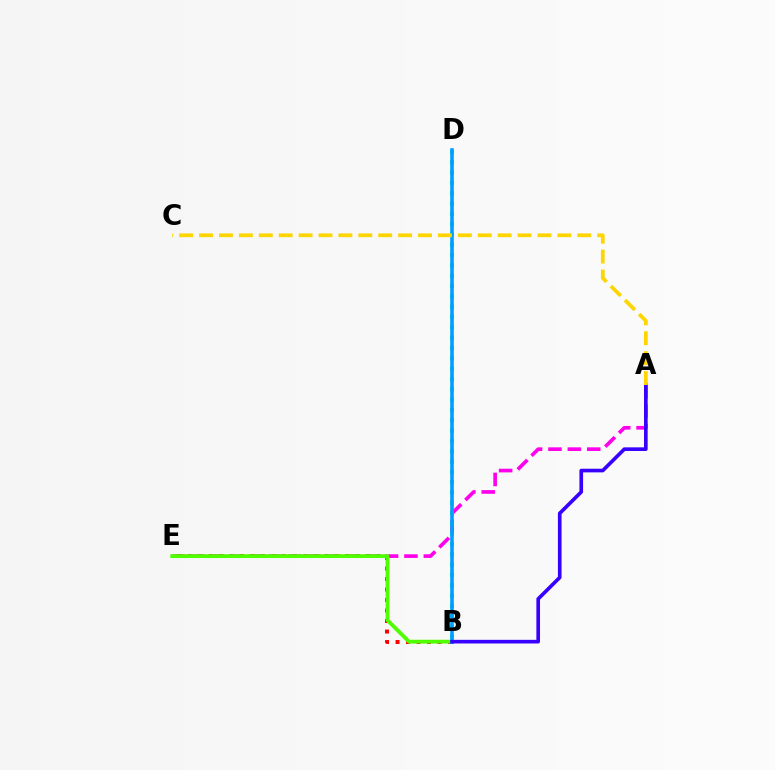{('A', 'E'): [{'color': '#ff00ed', 'line_style': 'dashed', 'thickness': 2.63}], ('B', 'E'): [{'color': '#ff0000', 'line_style': 'dotted', 'thickness': 2.85}, {'color': '#4fff00', 'line_style': 'solid', 'thickness': 2.75}], ('B', 'D'): [{'color': '#00ff86', 'line_style': 'dotted', 'thickness': 2.8}, {'color': '#009eff', 'line_style': 'solid', 'thickness': 2.59}], ('A', 'B'): [{'color': '#3700ff', 'line_style': 'solid', 'thickness': 2.62}], ('A', 'C'): [{'color': '#ffd500', 'line_style': 'dashed', 'thickness': 2.7}]}